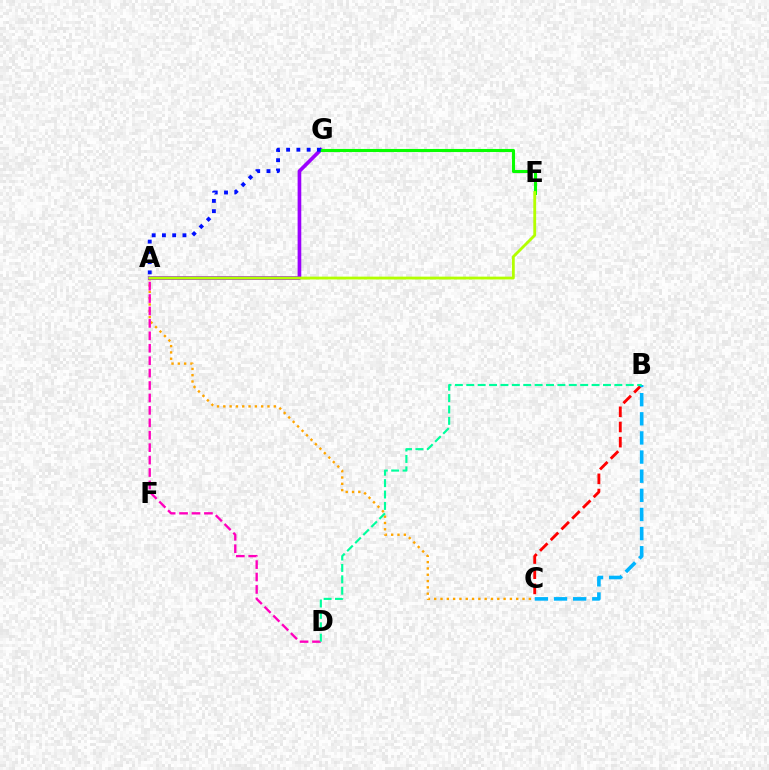{('B', 'C'): [{'color': '#ff0000', 'line_style': 'dashed', 'thickness': 2.06}, {'color': '#00b5ff', 'line_style': 'dashed', 'thickness': 2.6}], ('A', 'C'): [{'color': '#ffa500', 'line_style': 'dotted', 'thickness': 1.71}], ('A', 'G'): [{'color': '#9b00ff', 'line_style': 'solid', 'thickness': 2.64}, {'color': '#0010ff', 'line_style': 'dotted', 'thickness': 2.79}], ('E', 'G'): [{'color': '#08ff00', 'line_style': 'solid', 'thickness': 2.22}], ('A', 'D'): [{'color': '#ff00bd', 'line_style': 'dashed', 'thickness': 1.69}], ('B', 'D'): [{'color': '#00ff9d', 'line_style': 'dashed', 'thickness': 1.55}], ('A', 'E'): [{'color': '#b3ff00', 'line_style': 'solid', 'thickness': 2.03}]}